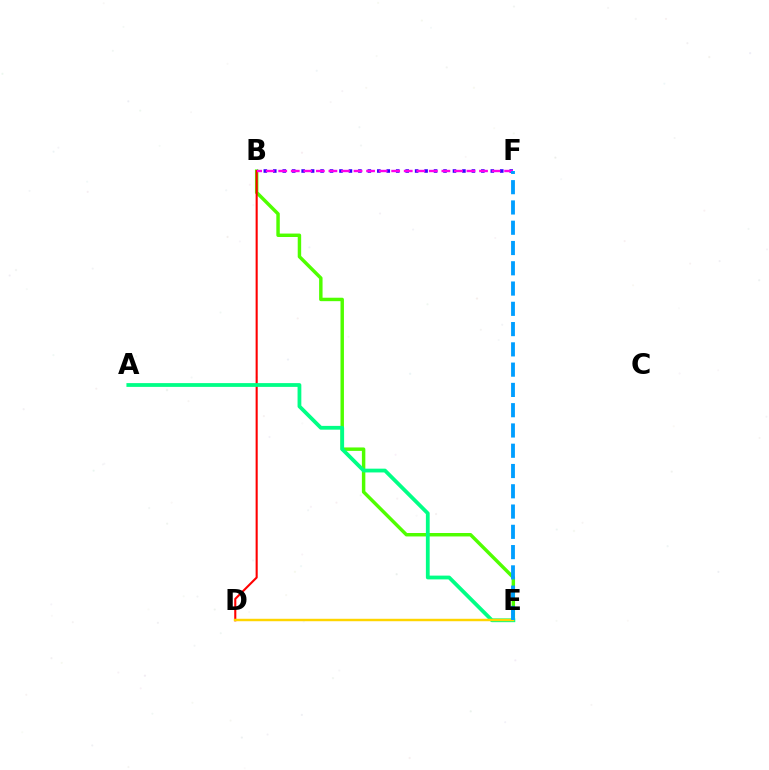{('B', 'F'): [{'color': '#3700ff', 'line_style': 'dotted', 'thickness': 2.57}, {'color': '#ff00ed', 'line_style': 'dashed', 'thickness': 1.7}], ('B', 'E'): [{'color': '#4fff00', 'line_style': 'solid', 'thickness': 2.48}], ('B', 'D'): [{'color': '#ff0000', 'line_style': 'solid', 'thickness': 1.51}], ('A', 'E'): [{'color': '#00ff86', 'line_style': 'solid', 'thickness': 2.72}], ('D', 'E'): [{'color': '#ffd500', 'line_style': 'solid', 'thickness': 1.76}], ('E', 'F'): [{'color': '#009eff', 'line_style': 'dashed', 'thickness': 2.75}]}